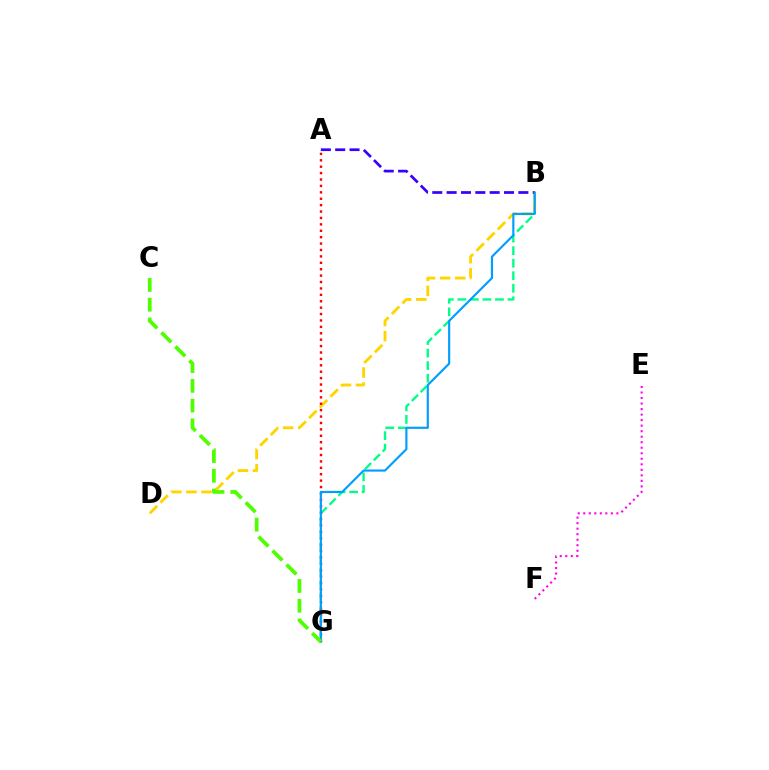{('B', 'G'): [{'color': '#00ff86', 'line_style': 'dashed', 'thickness': 1.7}, {'color': '#009eff', 'line_style': 'solid', 'thickness': 1.55}], ('E', 'F'): [{'color': '#ff00ed', 'line_style': 'dotted', 'thickness': 1.5}], ('B', 'D'): [{'color': '#ffd500', 'line_style': 'dashed', 'thickness': 2.05}], ('A', 'B'): [{'color': '#3700ff', 'line_style': 'dashed', 'thickness': 1.95}], ('A', 'G'): [{'color': '#ff0000', 'line_style': 'dotted', 'thickness': 1.74}], ('C', 'G'): [{'color': '#4fff00', 'line_style': 'dashed', 'thickness': 2.69}]}